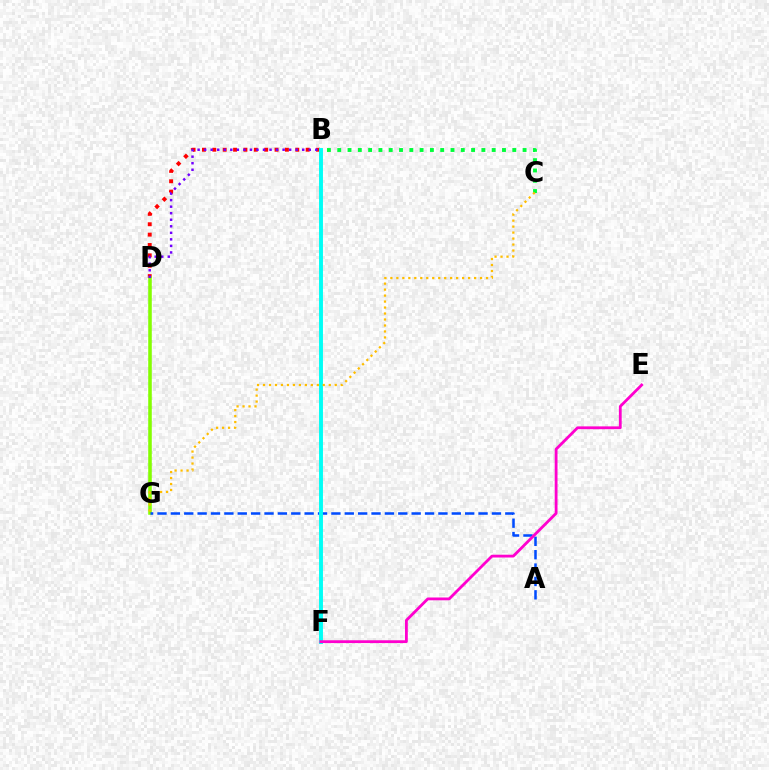{('B', 'D'): [{'color': '#ff0000', 'line_style': 'dotted', 'thickness': 2.82}, {'color': '#7200ff', 'line_style': 'dotted', 'thickness': 1.78}], ('D', 'G'): [{'color': '#84ff00', 'line_style': 'solid', 'thickness': 2.56}], ('A', 'G'): [{'color': '#004bff', 'line_style': 'dashed', 'thickness': 1.82}], ('B', 'C'): [{'color': '#00ff39', 'line_style': 'dotted', 'thickness': 2.8}], ('B', 'F'): [{'color': '#00fff6', 'line_style': 'solid', 'thickness': 2.81}], ('E', 'F'): [{'color': '#ff00cf', 'line_style': 'solid', 'thickness': 2.02}], ('C', 'G'): [{'color': '#ffbd00', 'line_style': 'dotted', 'thickness': 1.62}]}